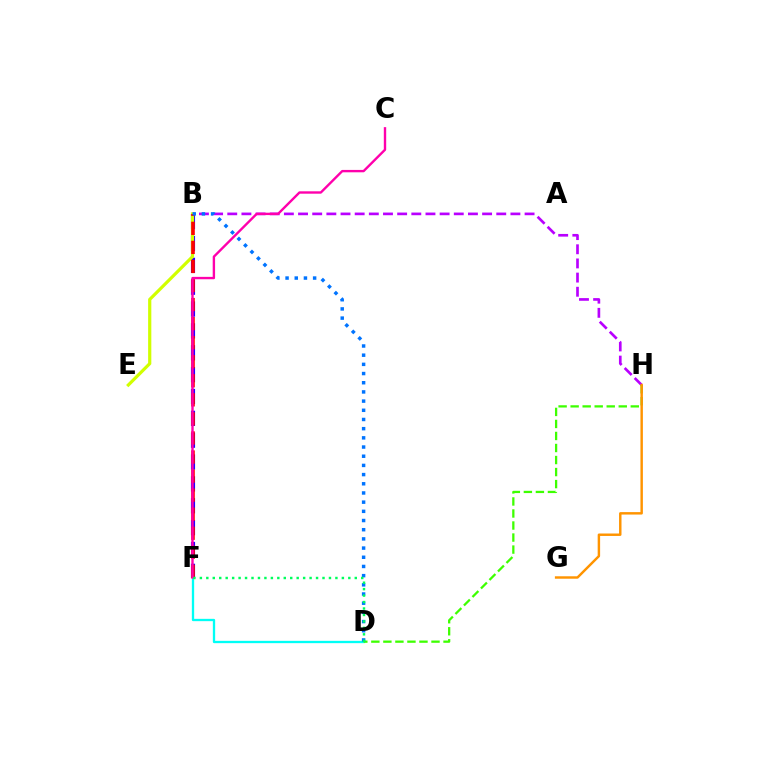{('B', 'F'): [{'color': '#2500ff', 'line_style': 'dashed', 'thickness': 2.97}, {'color': '#ff0000', 'line_style': 'dashed', 'thickness': 2.59}], ('D', 'F'): [{'color': '#00fff6', 'line_style': 'solid', 'thickness': 1.66}, {'color': '#00ff5c', 'line_style': 'dotted', 'thickness': 1.75}], ('B', 'H'): [{'color': '#b900ff', 'line_style': 'dashed', 'thickness': 1.92}], ('D', 'H'): [{'color': '#3dff00', 'line_style': 'dashed', 'thickness': 1.63}], ('B', 'E'): [{'color': '#d1ff00', 'line_style': 'solid', 'thickness': 2.3}], ('C', 'F'): [{'color': '#ff00ac', 'line_style': 'solid', 'thickness': 1.71}], ('G', 'H'): [{'color': '#ff9400', 'line_style': 'solid', 'thickness': 1.76}], ('B', 'D'): [{'color': '#0074ff', 'line_style': 'dotted', 'thickness': 2.5}]}